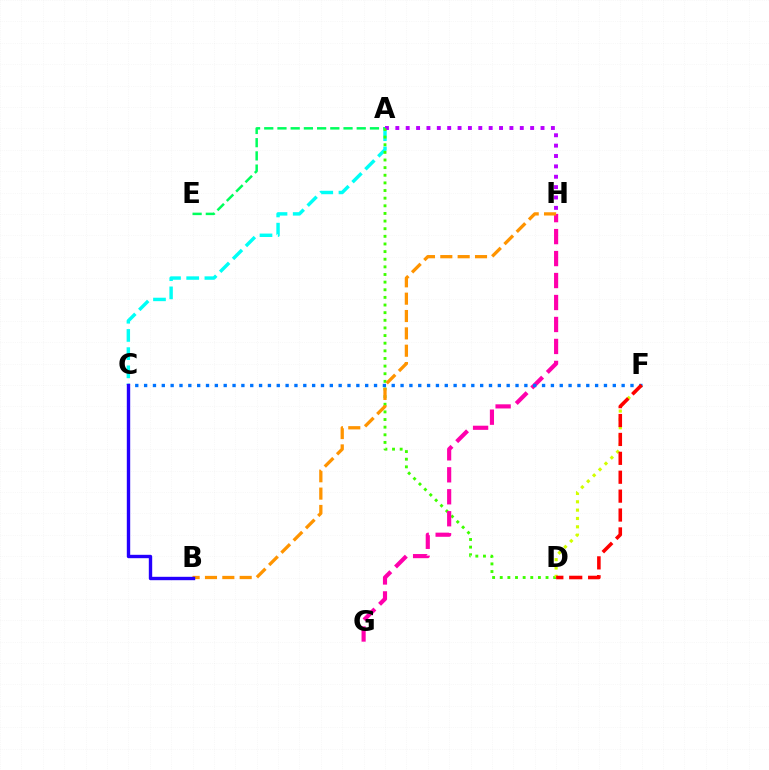{('A', 'E'): [{'color': '#00ff5c', 'line_style': 'dashed', 'thickness': 1.8}], ('A', 'C'): [{'color': '#00fff6', 'line_style': 'dashed', 'thickness': 2.47}], ('A', 'H'): [{'color': '#b900ff', 'line_style': 'dotted', 'thickness': 2.82}], ('A', 'D'): [{'color': '#3dff00', 'line_style': 'dotted', 'thickness': 2.07}], ('D', 'F'): [{'color': '#d1ff00', 'line_style': 'dotted', 'thickness': 2.27}, {'color': '#ff0000', 'line_style': 'dashed', 'thickness': 2.57}], ('G', 'H'): [{'color': '#ff00ac', 'line_style': 'dashed', 'thickness': 2.98}], ('B', 'H'): [{'color': '#ff9400', 'line_style': 'dashed', 'thickness': 2.36}], ('C', 'F'): [{'color': '#0074ff', 'line_style': 'dotted', 'thickness': 2.4}], ('B', 'C'): [{'color': '#2500ff', 'line_style': 'solid', 'thickness': 2.44}]}